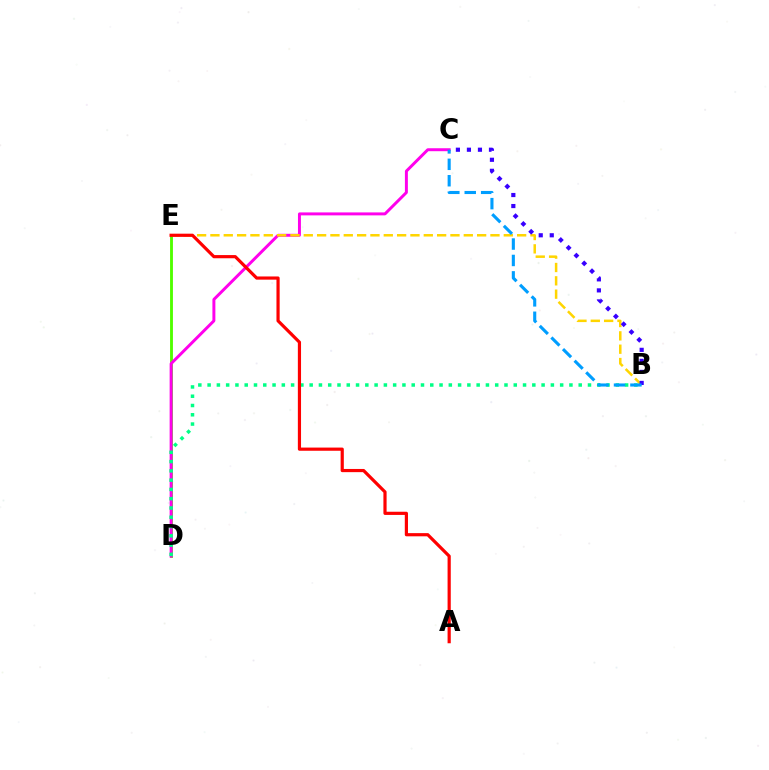{('D', 'E'): [{'color': '#4fff00', 'line_style': 'solid', 'thickness': 2.06}], ('C', 'D'): [{'color': '#ff00ed', 'line_style': 'solid', 'thickness': 2.13}], ('B', 'E'): [{'color': '#ffd500', 'line_style': 'dashed', 'thickness': 1.81}], ('B', 'C'): [{'color': '#3700ff', 'line_style': 'dotted', 'thickness': 3.0}, {'color': '#009eff', 'line_style': 'dashed', 'thickness': 2.23}], ('B', 'D'): [{'color': '#00ff86', 'line_style': 'dotted', 'thickness': 2.52}], ('A', 'E'): [{'color': '#ff0000', 'line_style': 'solid', 'thickness': 2.29}]}